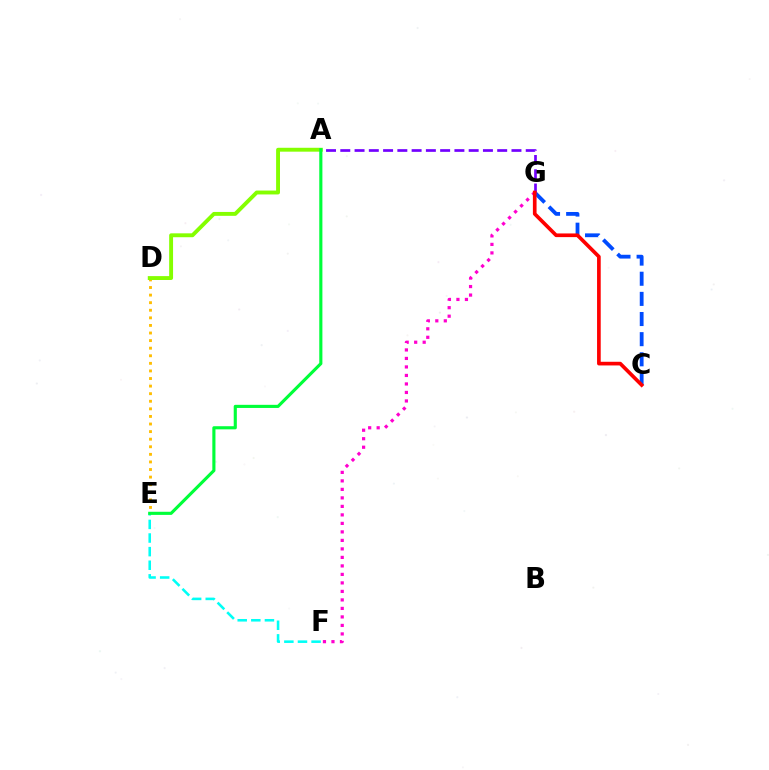{('C', 'G'): [{'color': '#004bff', 'line_style': 'dashed', 'thickness': 2.74}, {'color': '#ff0000', 'line_style': 'solid', 'thickness': 2.64}], ('D', 'E'): [{'color': '#ffbd00', 'line_style': 'dotted', 'thickness': 2.06}], ('F', 'G'): [{'color': '#ff00cf', 'line_style': 'dotted', 'thickness': 2.31}], ('A', 'D'): [{'color': '#84ff00', 'line_style': 'solid', 'thickness': 2.8}], ('A', 'G'): [{'color': '#7200ff', 'line_style': 'dashed', 'thickness': 1.94}], ('E', 'F'): [{'color': '#00fff6', 'line_style': 'dashed', 'thickness': 1.85}], ('A', 'E'): [{'color': '#00ff39', 'line_style': 'solid', 'thickness': 2.25}]}